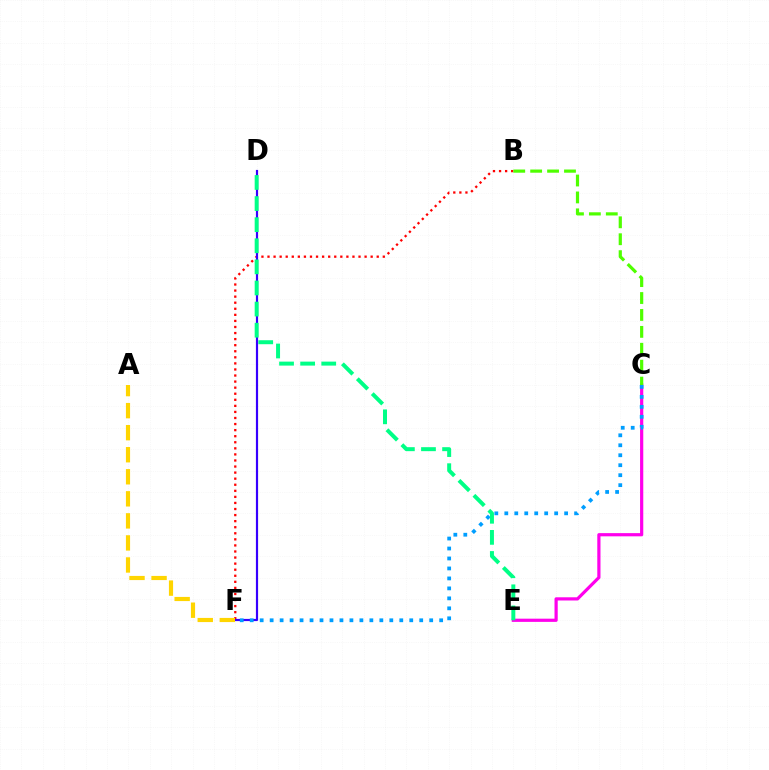{('B', 'F'): [{'color': '#ff0000', 'line_style': 'dotted', 'thickness': 1.65}], ('C', 'E'): [{'color': '#ff00ed', 'line_style': 'solid', 'thickness': 2.31}], ('D', 'F'): [{'color': '#3700ff', 'line_style': 'solid', 'thickness': 1.58}], ('B', 'C'): [{'color': '#4fff00', 'line_style': 'dashed', 'thickness': 2.3}], ('C', 'F'): [{'color': '#009eff', 'line_style': 'dotted', 'thickness': 2.71}], ('D', 'E'): [{'color': '#00ff86', 'line_style': 'dashed', 'thickness': 2.87}], ('A', 'F'): [{'color': '#ffd500', 'line_style': 'dashed', 'thickness': 3.0}]}